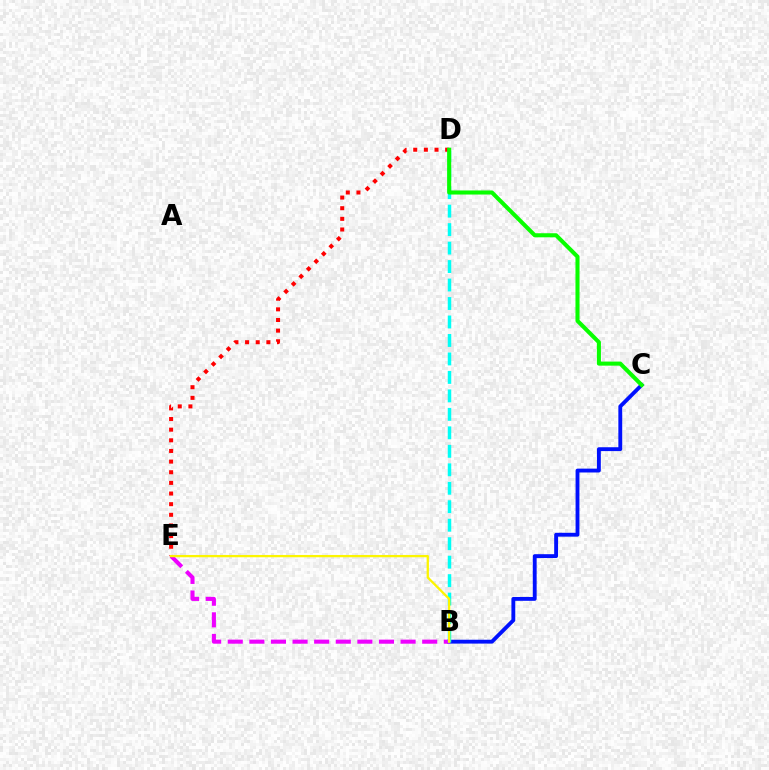{('D', 'E'): [{'color': '#ff0000', 'line_style': 'dotted', 'thickness': 2.89}], ('B', 'C'): [{'color': '#0010ff', 'line_style': 'solid', 'thickness': 2.78}], ('B', 'E'): [{'color': '#ee00ff', 'line_style': 'dashed', 'thickness': 2.94}, {'color': '#fcf500', 'line_style': 'solid', 'thickness': 1.65}], ('B', 'D'): [{'color': '#00fff6', 'line_style': 'dashed', 'thickness': 2.51}], ('C', 'D'): [{'color': '#08ff00', 'line_style': 'solid', 'thickness': 2.93}]}